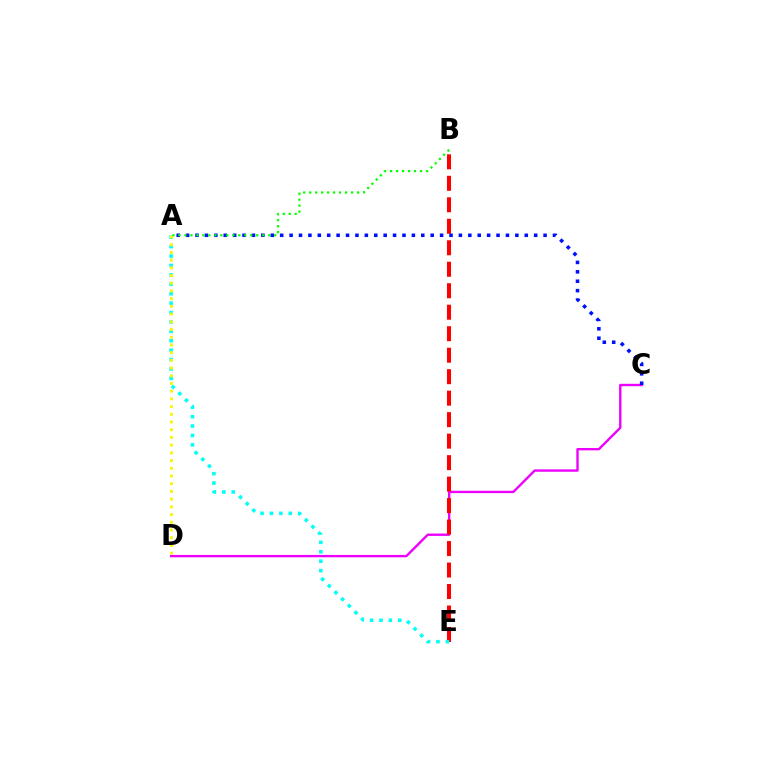{('C', 'D'): [{'color': '#ee00ff', 'line_style': 'solid', 'thickness': 1.7}], ('B', 'E'): [{'color': '#ff0000', 'line_style': 'dashed', 'thickness': 2.92}], ('A', 'E'): [{'color': '#00fff6', 'line_style': 'dotted', 'thickness': 2.56}], ('A', 'C'): [{'color': '#0010ff', 'line_style': 'dotted', 'thickness': 2.56}], ('A', 'D'): [{'color': '#fcf500', 'line_style': 'dotted', 'thickness': 2.1}], ('A', 'B'): [{'color': '#08ff00', 'line_style': 'dotted', 'thickness': 1.63}]}